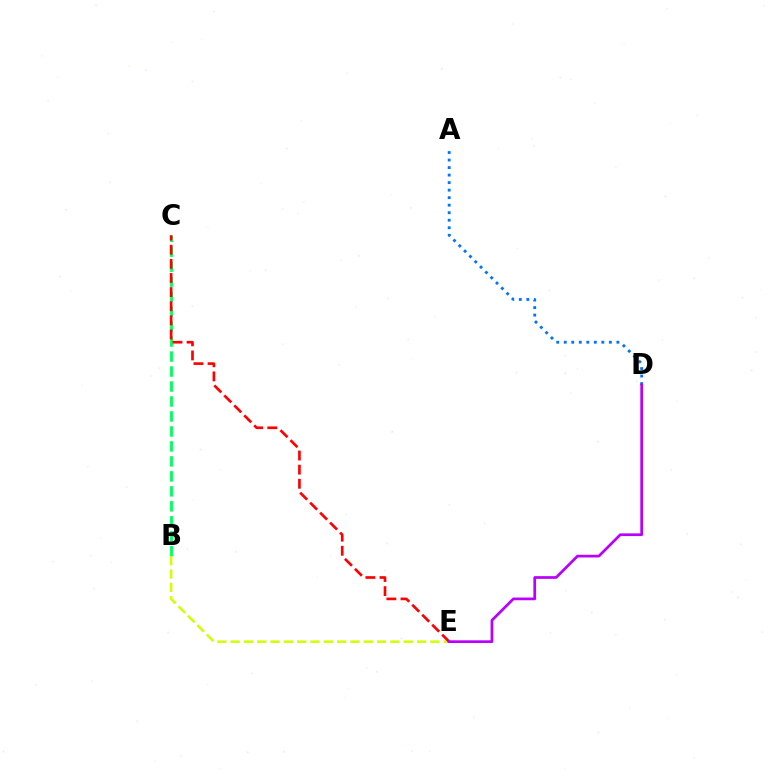{('B', 'C'): [{'color': '#00ff5c', 'line_style': 'dashed', 'thickness': 2.03}], ('B', 'E'): [{'color': '#d1ff00', 'line_style': 'dashed', 'thickness': 1.81}], ('C', 'E'): [{'color': '#ff0000', 'line_style': 'dashed', 'thickness': 1.92}], ('A', 'D'): [{'color': '#0074ff', 'line_style': 'dotted', 'thickness': 2.04}], ('D', 'E'): [{'color': '#b900ff', 'line_style': 'solid', 'thickness': 1.96}]}